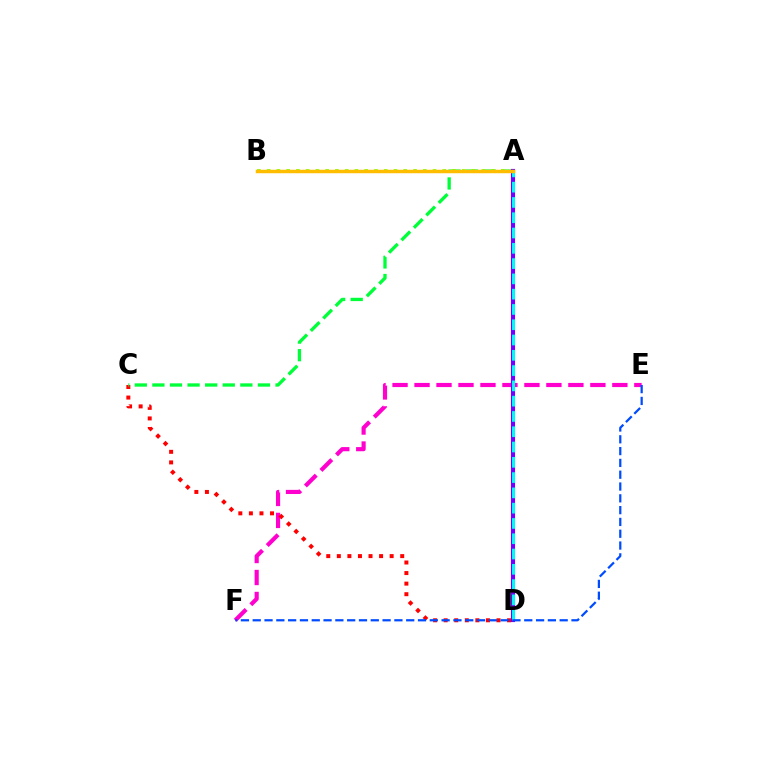{('E', 'F'): [{'color': '#ff00cf', 'line_style': 'dashed', 'thickness': 2.99}, {'color': '#004bff', 'line_style': 'dashed', 'thickness': 1.6}], ('C', 'D'): [{'color': '#ff0000', 'line_style': 'dotted', 'thickness': 2.87}], ('A', 'C'): [{'color': '#00ff39', 'line_style': 'dashed', 'thickness': 2.39}], ('A', 'B'): [{'color': '#84ff00', 'line_style': 'dotted', 'thickness': 2.65}, {'color': '#ffbd00', 'line_style': 'solid', 'thickness': 2.5}], ('A', 'D'): [{'color': '#7200ff', 'line_style': 'solid', 'thickness': 2.99}, {'color': '#00fff6', 'line_style': 'dashed', 'thickness': 2.08}]}